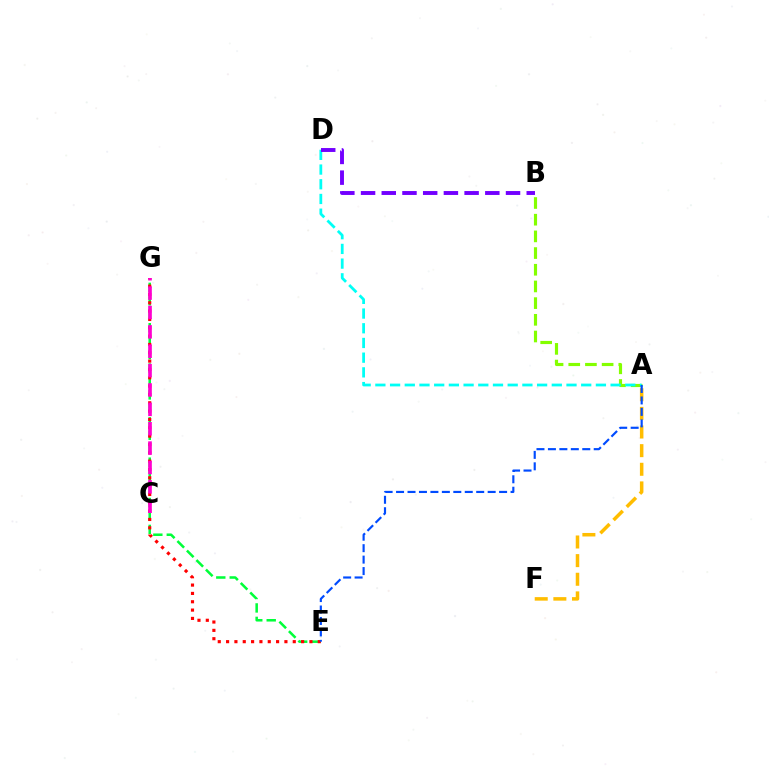{('E', 'G'): [{'color': '#00ff39', 'line_style': 'dashed', 'thickness': 1.83}, {'color': '#ff0000', 'line_style': 'dotted', 'thickness': 2.26}], ('A', 'F'): [{'color': '#ffbd00', 'line_style': 'dashed', 'thickness': 2.53}], ('A', 'B'): [{'color': '#84ff00', 'line_style': 'dashed', 'thickness': 2.27}], ('A', 'D'): [{'color': '#00fff6', 'line_style': 'dashed', 'thickness': 2.0}], ('B', 'D'): [{'color': '#7200ff', 'line_style': 'dashed', 'thickness': 2.81}], ('C', 'G'): [{'color': '#ff00cf', 'line_style': 'dashed', 'thickness': 2.63}], ('A', 'E'): [{'color': '#004bff', 'line_style': 'dashed', 'thickness': 1.56}]}